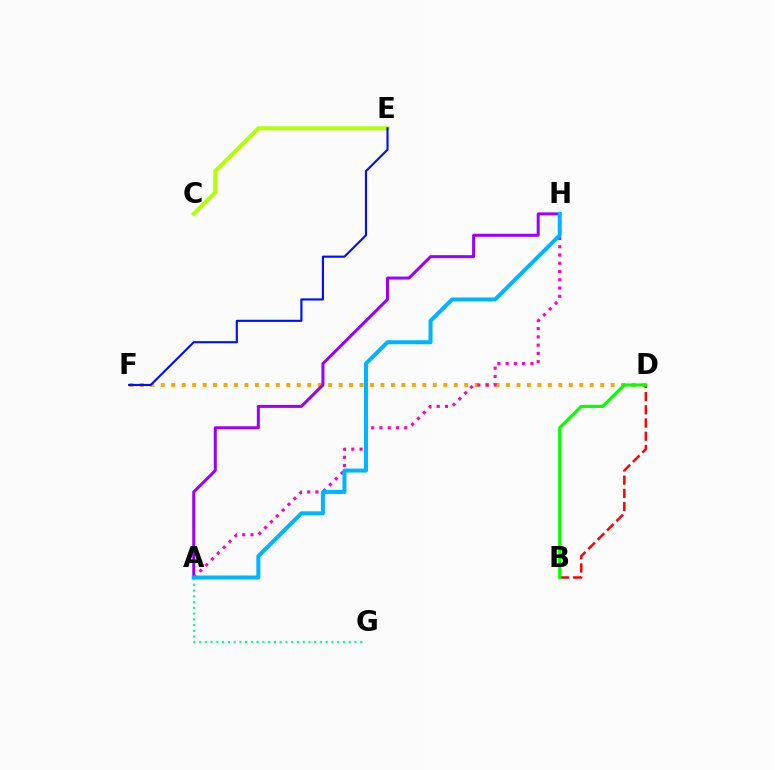{('C', 'E'): [{'color': '#b3ff00', 'line_style': 'solid', 'thickness': 2.86}], ('A', 'G'): [{'color': '#00ff9d', 'line_style': 'dotted', 'thickness': 1.56}], ('D', 'F'): [{'color': '#ffa500', 'line_style': 'dotted', 'thickness': 2.84}], ('B', 'D'): [{'color': '#ff0000', 'line_style': 'dashed', 'thickness': 1.8}, {'color': '#08ff00', 'line_style': 'solid', 'thickness': 2.28}], ('E', 'F'): [{'color': '#0010ff', 'line_style': 'solid', 'thickness': 1.55}], ('A', 'H'): [{'color': '#ff00bd', 'line_style': 'dotted', 'thickness': 2.24}, {'color': '#9b00ff', 'line_style': 'solid', 'thickness': 2.17}, {'color': '#00b5ff', 'line_style': 'solid', 'thickness': 2.88}]}